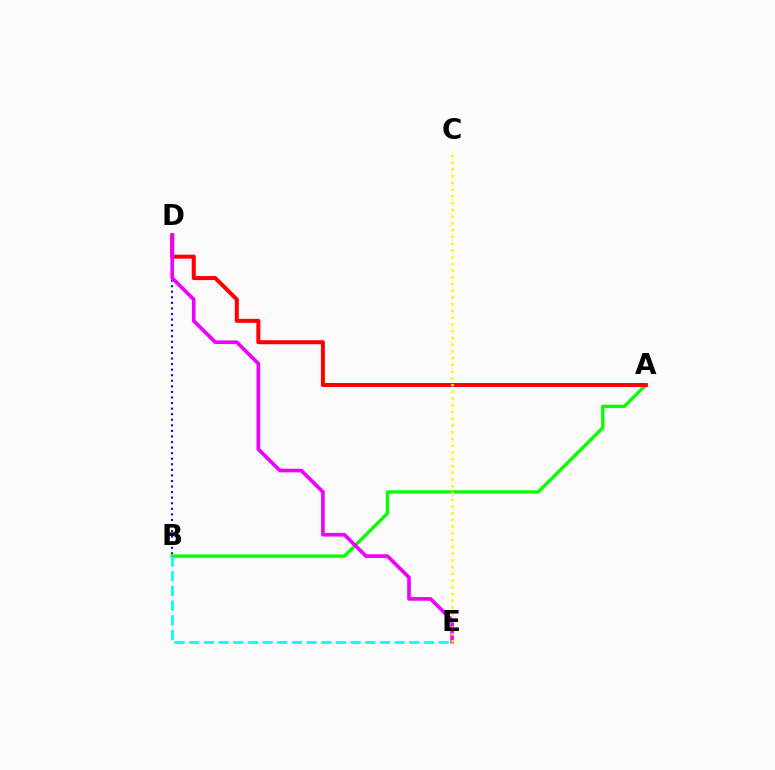{('B', 'D'): [{'color': '#0010ff', 'line_style': 'dotted', 'thickness': 1.51}], ('A', 'B'): [{'color': '#08ff00', 'line_style': 'solid', 'thickness': 2.4}], ('A', 'D'): [{'color': '#ff0000', 'line_style': 'solid', 'thickness': 2.88}], ('B', 'E'): [{'color': '#00fff6', 'line_style': 'dashed', 'thickness': 1.99}], ('D', 'E'): [{'color': '#ee00ff', 'line_style': 'solid', 'thickness': 2.63}], ('C', 'E'): [{'color': '#fcf500', 'line_style': 'dotted', 'thickness': 1.83}]}